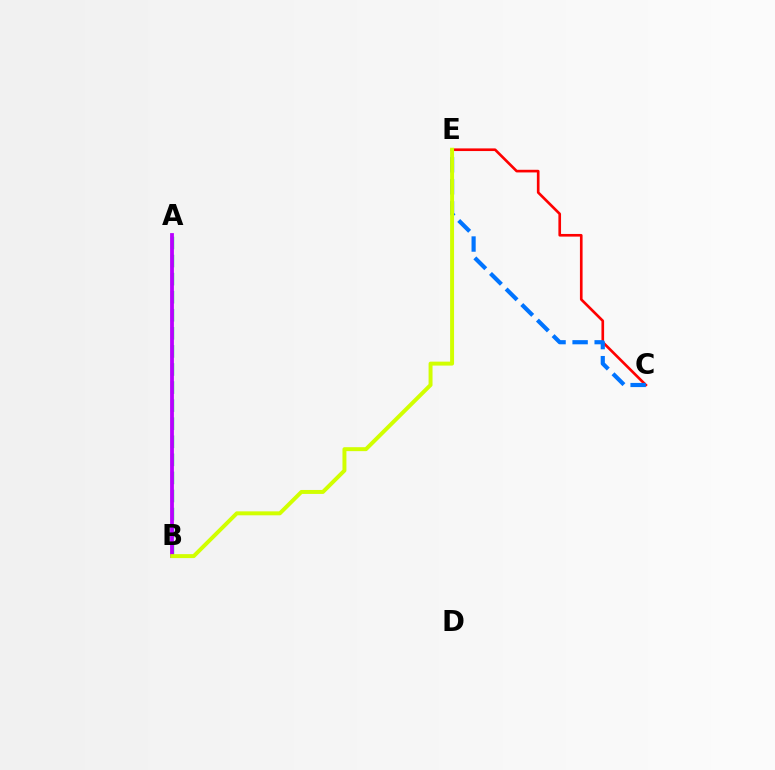{('C', 'E'): [{'color': '#ff0000', 'line_style': 'solid', 'thickness': 1.91}, {'color': '#0074ff', 'line_style': 'dashed', 'thickness': 3.0}], ('A', 'B'): [{'color': '#00ff5c', 'line_style': 'dashed', 'thickness': 2.45}, {'color': '#b900ff', 'line_style': 'solid', 'thickness': 2.73}], ('B', 'E'): [{'color': '#d1ff00', 'line_style': 'solid', 'thickness': 2.85}]}